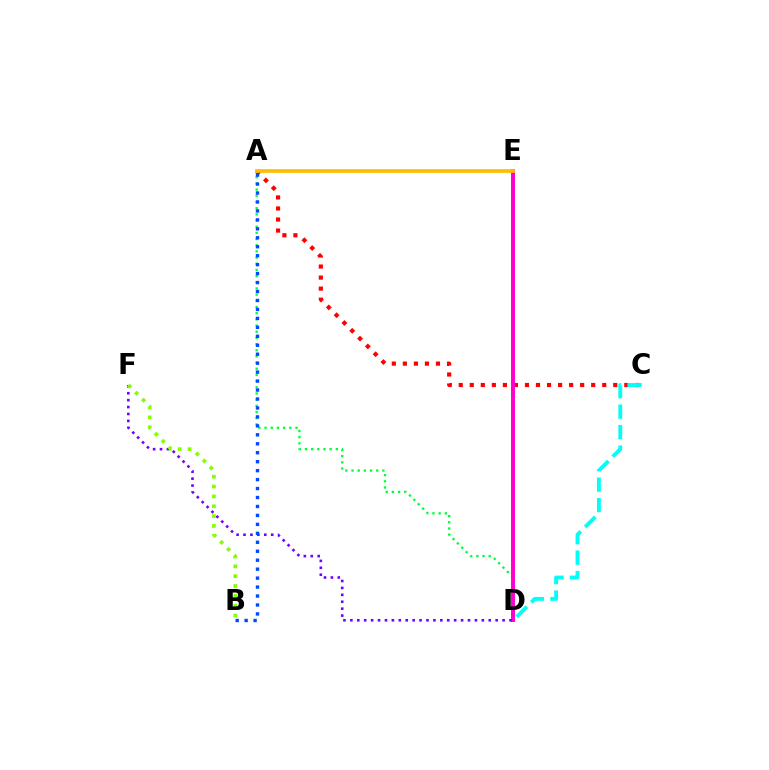{('A', 'C'): [{'color': '#ff0000', 'line_style': 'dotted', 'thickness': 3.0}], ('A', 'D'): [{'color': '#00ff39', 'line_style': 'dotted', 'thickness': 1.68}], ('D', 'E'): [{'color': '#ff00cf', 'line_style': 'solid', 'thickness': 2.85}], ('D', 'F'): [{'color': '#7200ff', 'line_style': 'dotted', 'thickness': 1.88}], ('A', 'E'): [{'color': '#ffbd00', 'line_style': 'solid', 'thickness': 2.66}], ('A', 'B'): [{'color': '#004bff', 'line_style': 'dotted', 'thickness': 2.43}], ('C', 'D'): [{'color': '#00fff6', 'line_style': 'dashed', 'thickness': 2.78}], ('B', 'F'): [{'color': '#84ff00', 'line_style': 'dotted', 'thickness': 2.67}]}